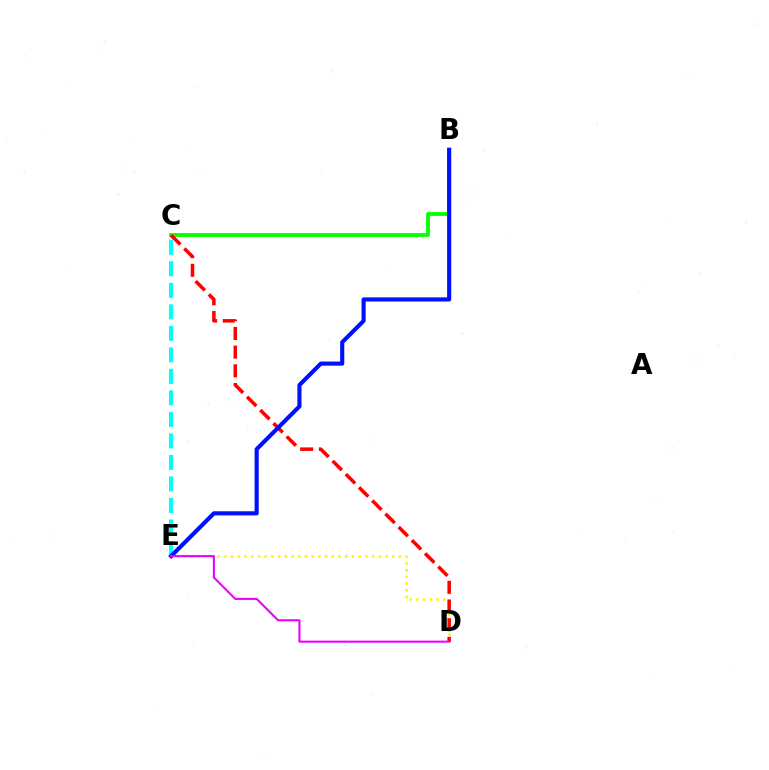{('B', 'C'): [{'color': '#08ff00', 'line_style': 'solid', 'thickness': 2.74}], ('D', 'E'): [{'color': '#fcf500', 'line_style': 'dotted', 'thickness': 1.82}, {'color': '#ee00ff', 'line_style': 'solid', 'thickness': 1.5}], ('C', 'E'): [{'color': '#00fff6', 'line_style': 'dashed', 'thickness': 2.92}], ('C', 'D'): [{'color': '#ff0000', 'line_style': 'dashed', 'thickness': 2.54}], ('B', 'E'): [{'color': '#0010ff', 'line_style': 'solid', 'thickness': 2.97}]}